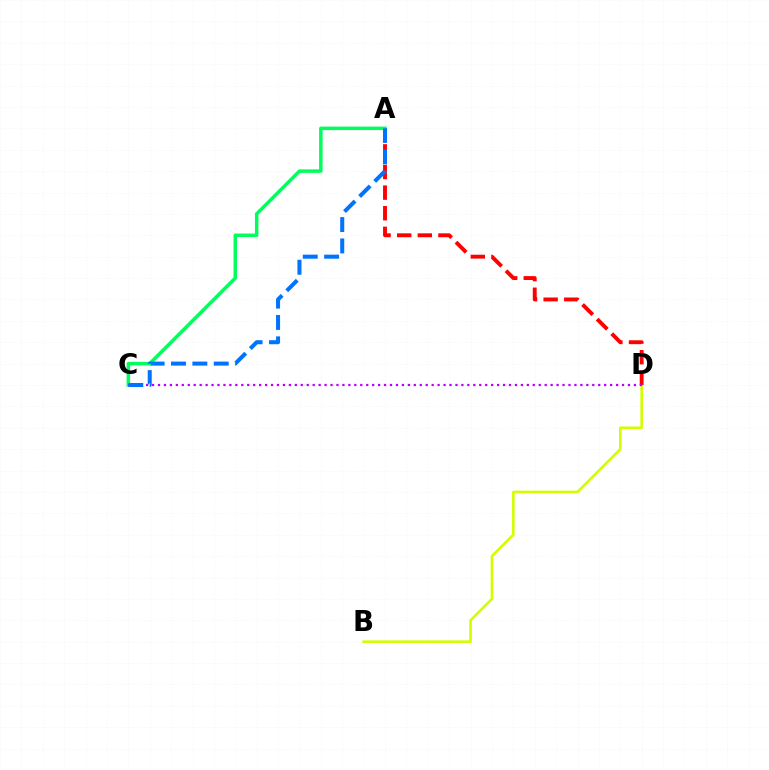{('B', 'D'): [{'color': '#d1ff00', 'line_style': 'solid', 'thickness': 1.87}], ('A', 'D'): [{'color': '#ff0000', 'line_style': 'dashed', 'thickness': 2.8}], ('A', 'C'): [{'color': '#00ff5c', 'line_style': 'solid', 'thickness': 2.51}, {'color': '#0074ff', 'line_style': 'dashed', 'thickness': 2.9}], ('C', 'D'): [{'color': '#b900ff', 'line_style': 'dotted', 'thickness': 1.62}]}